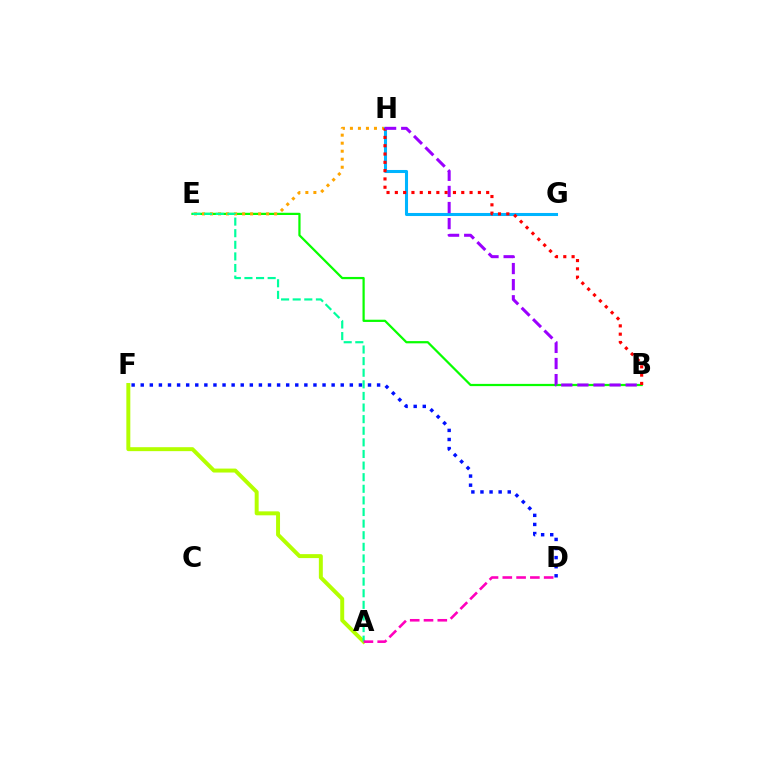{('B', 'E'): [{'color': '#08ff00', 'line_style': 'solid', 'thickness': 1.6}], ('E', 'H'): [{'color': '#ffa500', 'line_style': 'dotted', 'thickness': 2.18}], ('A', 'F'): [{'color': '#b3ff00', 'line_style': 'solid', 'thickness': 2.85}], ('A', 'E'): [{'color': '#00ff9d', 'line_style': 'dashed', 'thickness': 1.58}], ('G', 'H'): [{'color': '#00b5ff', 'line_style': 'solid', 'thickness': 2.2}], ('B', 'H'): [{'color': '#ff0000', 'line_style': 'dotted', 'thickness': 2.26}, {'color': '#9b00ff', 'line_style': 'dashed', 'thickness': 2.19}], ('D', 'F'): [{'color': '#0010ff', 'line_style': 'dotted', 'thickness': 2.47}], ('A', 'D'): [{'color': '#ff00bd', 'line_style': 'dashed', 'thickness': 1.87}]}